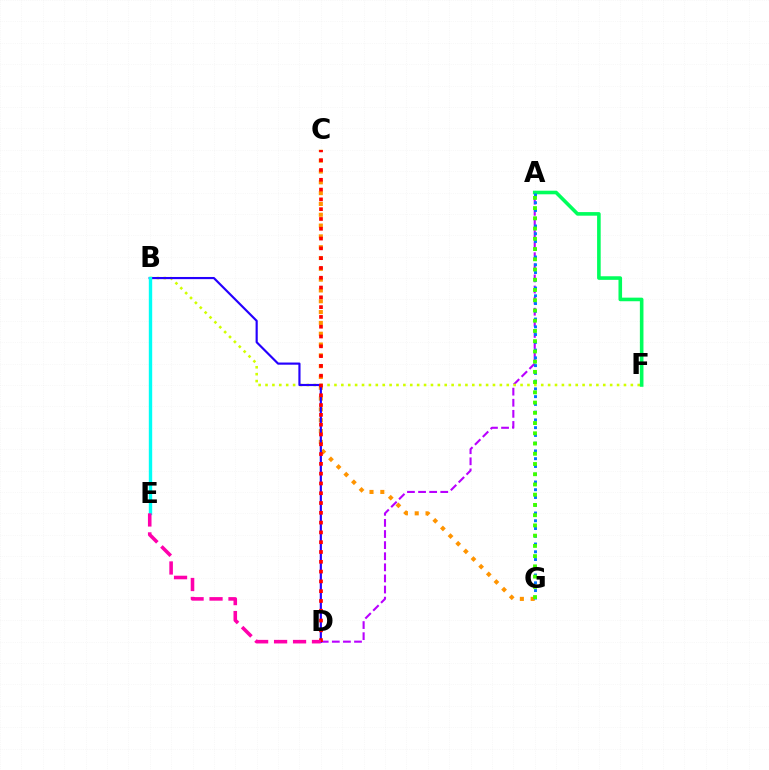{('A', 'D'): [{'color': '#b900ff', 'line_style': 'dashed', 'thickness': 1.51}], ('C', 'G'): [{'color': '#ff9400', 'line_style': 'dotted', 'thickness': 2.94}], ('B', 'F'): [{'color': '#d1ff00', 'line_style': 'dotted', 'thickness': 1.87}], ('B', 'D'): [{'color': '#2500ff', 'line_style': 'solid', 'thickness': 1.56}], ('A', 'F'): [{'color': '#00ff5c', 'line_style': 'solid', 'thickness': 2.59}], ('C', 'D'): [{'color': '#ff0000', 'line_style': 'dotted', 'thickness': 2.66}], ('B', 'E'): [{'color': '#00fff6', 'line_style': 'solid', 'thickness': 2.43}], ('A', 'G'): [{'color': '#0074ff', 'line_style': 'dotted', 'thickness': 2.11}, {'color': '#3dff00', 'line_style': 'dotted', 'thickness': 2.78}], ('D', 'E'): [{'color': '#ff00ac', 'line_style': 'dashed', 'thickness': 2.58}]}